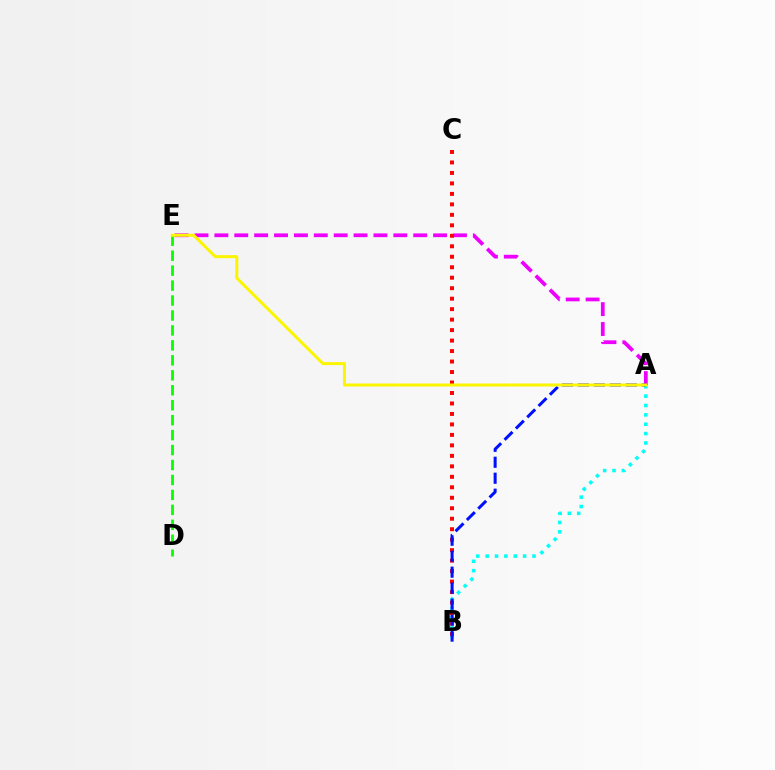{('D', 'E'): [{'color': '#08ff00', 'line_style': 'dashed', 'thickness': 2.03}], ('A', 'E'): [{'color': '#ee00ff', 'line_style': 'dashed', 'thickness': 2.7}, {'color': '#fcf500', 'line_style': 'solid', 'thickness': 2.16}], ('A', 'B'): [{'color': '#00fff6', 'line_style': 'dotted', 'thickness': 2.54}, {'color': '#0010ff', 'line_style': 'dashed', 'thickness': 2.17}], ('B', 'C'): [{'color': '#ff0000', 'line_style': 'dotted', 'thickness': 2.85}]}